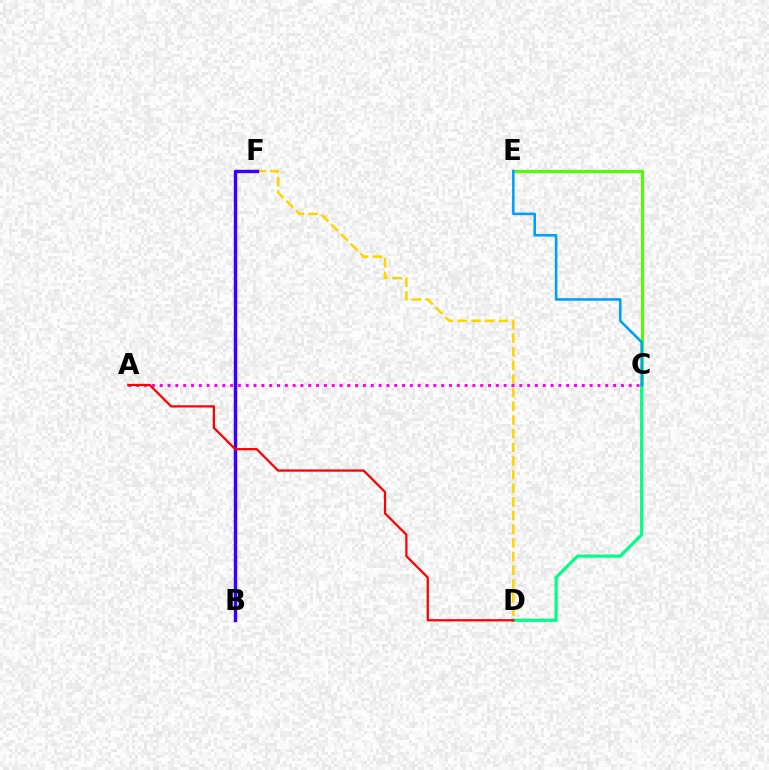{('C', 'E'): [{'color': '#4fff00', 'line_style': 'solid', 'thickness': 2.2}, {'color': '#009eff', 'line_style': 'solid', 'thickness': 1.84}], ('D', 'F'): [{'color': '#ffd500', 'line_style': 'dashed', 'thickness': 1.86}], ('C', 'D'): [{'color': '#00ff86', 'line_style': 'solid', 'thickness': 2.29}], ('B', 'F'): [{'color': '#3700ff', 'line_style': 'solid', 'thickness': 2.46}], ('A', 'C'): [{'color': '#ff00ed', 'line_style': 'dotted', 'thickness': 2.12}], ('A', 'D'): [{'color': '#ff0000', 'line_style': 'solid', 'thickness': 1.62}]}